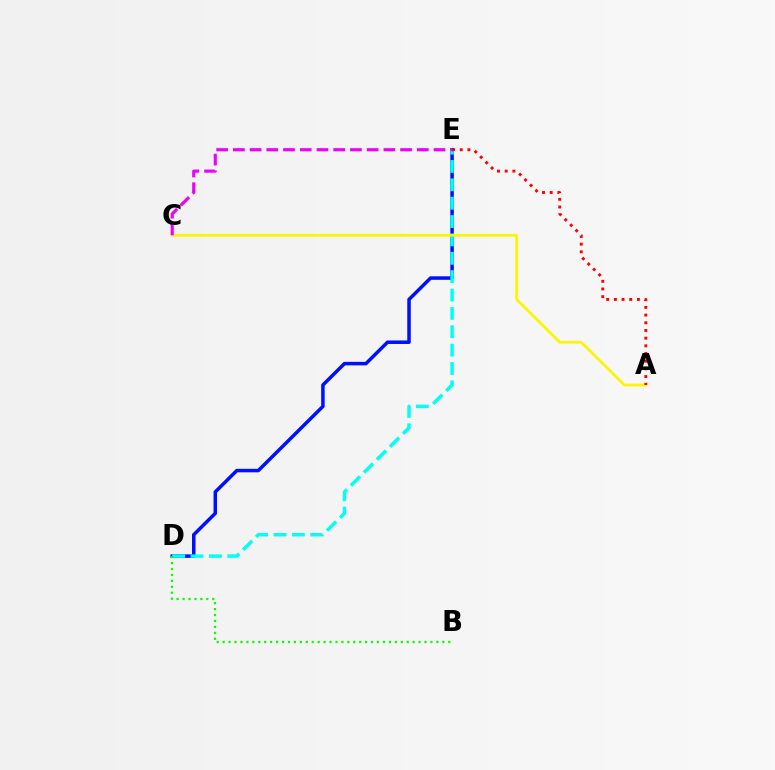{('D', 'E'): [{'color': '#0010ff', 'line_style': 'solid', 'thickness': 2.52}, {'color': '#00fff6', 'line_style': 'dashed', 'thickness': 2.49}], ('B', 'D'): [{'color': '#08ff00', 'line_style': 'dotted', 'thickness': 1.61}], ('A', 'C'): [{'color': '#fcf500', 'line_style': 'solid', 'thickness': 1.97}], ('A', 'E'): [{'color': '#ff0000', 'line_style': 'dotted', 'thickness': 2.09}], ('C', 'E'): [{'color': '#ee00ff', 'line_style': 'dashed', 'thickness': 2.27}]}